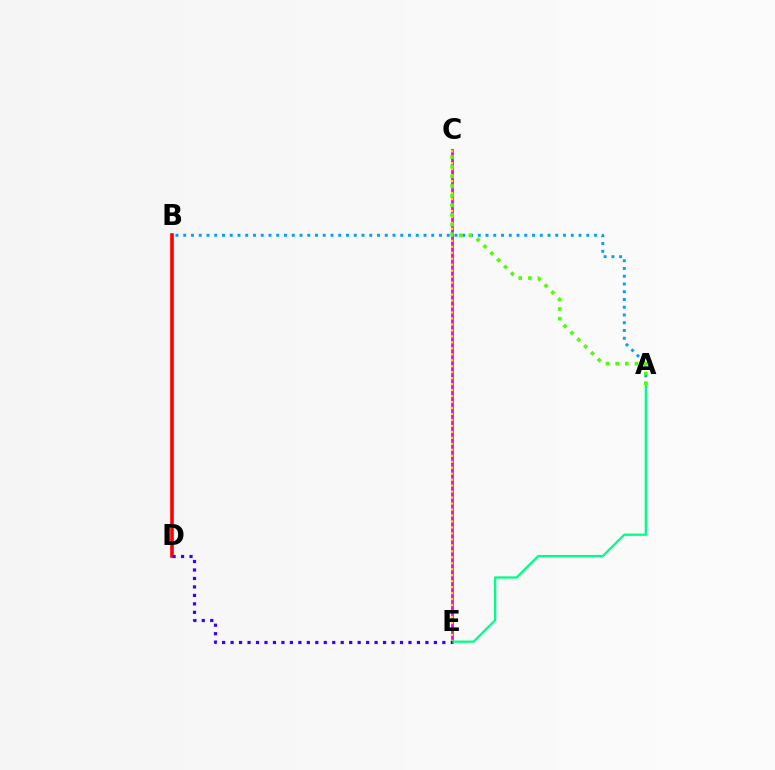{('A', 'B'): [{'color': '#009eff', 'line_style': 'dotted', 'thickness': 2.11}], ('C', 'E'): [{'color': '#ff00ed', 'line_style': 'solid', 'thickness': 2.03}, {'color': '#ffd500', 'line_style': 'dotted', 'thickness': 1.62}], ('A', 'E'): [{'color': '#00ff86', 'line_style': 'solid', 'thickness': 1.66}], ('B', 'D'): [{'color': '#ff0000', 'line_style': 'solid', 'thickness': 2.6}], ('D', 'E'): [{'color': '#3700ff', 'line_style': 'dotted', 'thickness': 2.3}], ('A', 'C'): [{'color': '#4fff00', 'line_style': 'dotted', 'thickness': 2.62}]}